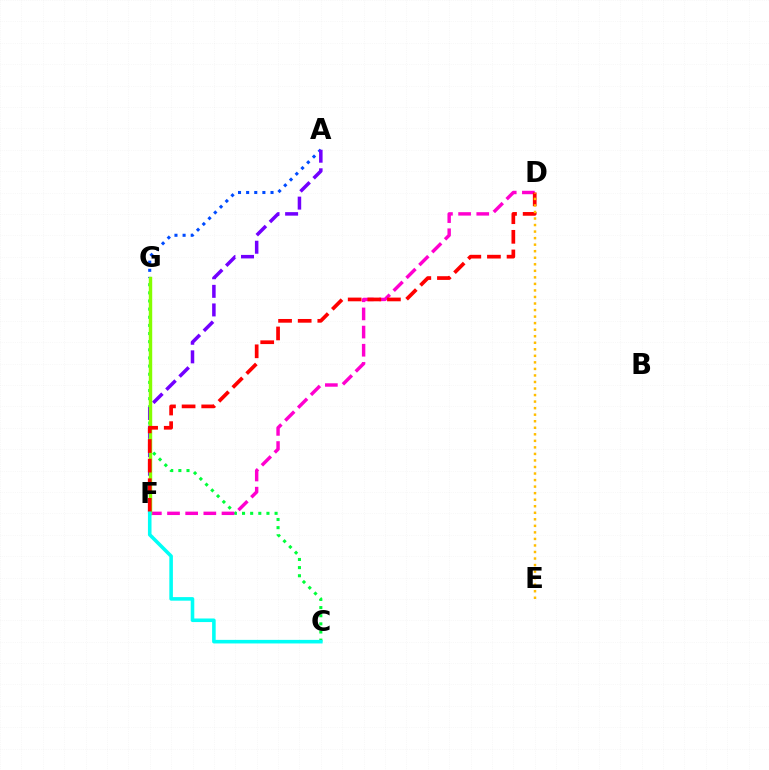{('C', 'G'): [{'color': '#00ff39', 'line_style': 'dotted', 'thickness': 2.21}], ('A', 'G'): [{'color': '#004bff', 'line_style': 'dotted', 'thickness': 2.21}], ('A', 'F'): [{'color': '#7200ff', 'line_style': 'dashed', 'thickness': 2.53}], ('D', 'F'): [{'color': '#ff00cf', 'line_style': 'dashed', 'thickness': 2.47}, {'color': '#ff0000', 'line_style': 'dashed', 'thickness': 2.67}], ('F', 'G'): [{'color': '#84ff00', 'line_style': 'solid', 'thickness': 2.47}], ('D', 'E'): [{'color': '#ffbd00', 'line_style': 'dotted', 'thickness': 1.78}], ('C', 'F'): [{'color': '#00fff6', 'line_style': 'solid', 'thickness': 2.57}]}